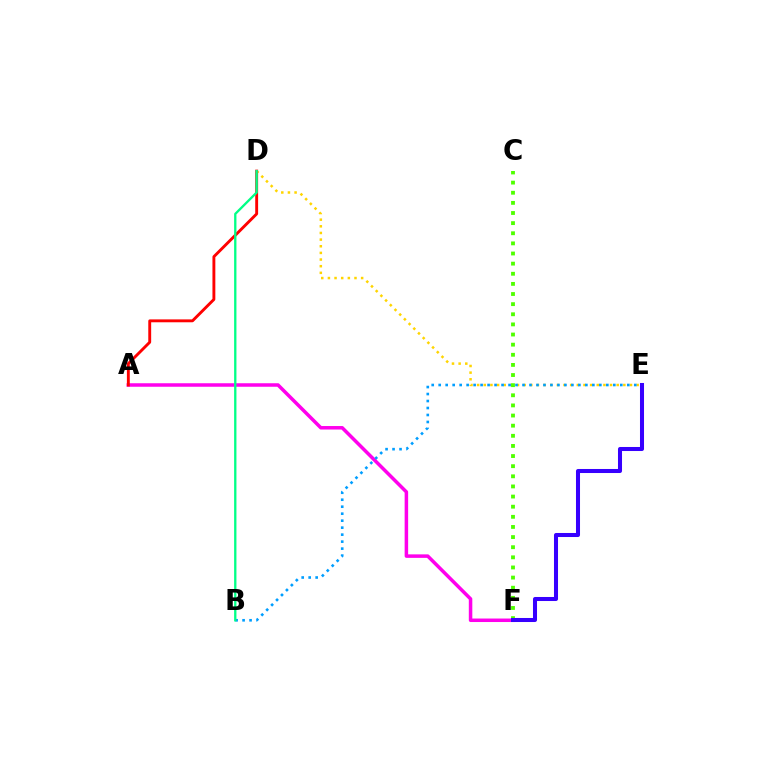{('D', 'E'): [{'color': '#ffd500', 'line_style': 'dotted', 'thickness': 1.81}], ('C', 'F'): [{'color': '#4fff00', 'line_style': 'dotted', 'thickness': 2.75}], ('A', 'F'): [{'color': '#ff00ed', 'line_style': 'solid', 'thickness': 2.52}], ('A', 'D'): [{'color': '#ff0000', 'line_style': 'solid', 'thickness': 2.08}], ('B', 'E'): [{'color': '#009eff', 'line_style': 'dotted', 'thickness': 1.9}], ('B', 'D'): [{'color': '#00ff86', 'line_style': 'solid', 'thickness': 1.67}], ('E', 'F'): [{'color': '#3700ff', 'line_style': 'solid', 'thickness': 2.91}]}